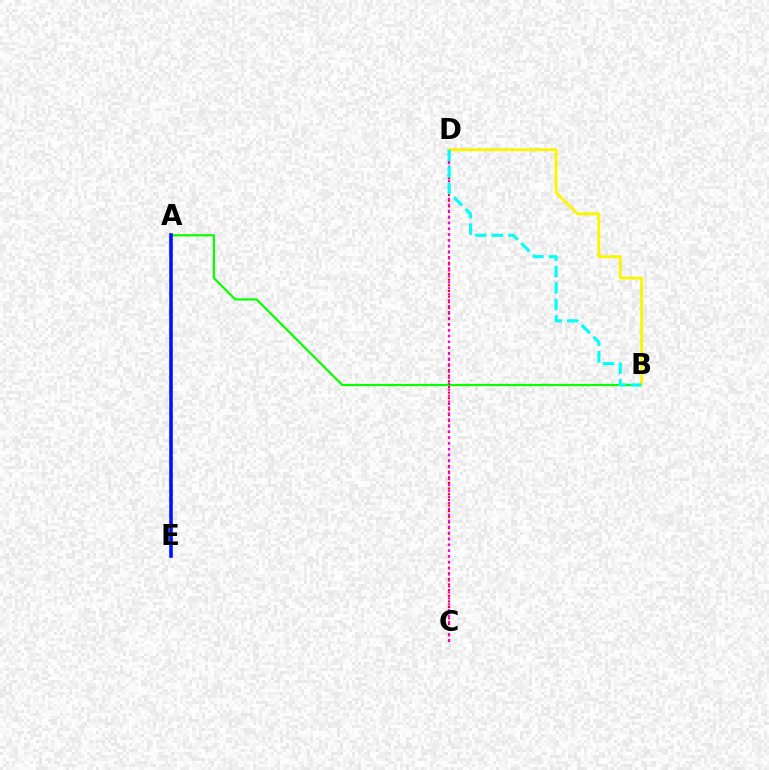{('C', 'D'): [{'color': '#ff0000', 'line_style': 'dotted', 'thickness': 1.53}, {'color': '#ee00ff', 'line_style': 'dotted', 'thickness': 1.62}], ('A', 'B'): [{'color': '#08ff00', 'line_style': 'solid', 'thickness': 1.59}], ('B', 'D'): [{'color': '#fcf500', 'line_style': 'solid', 'thickness': 2.08}, {'color': '#00fff6', 'line_style': 'dashed', 'thickness': 2.24}], ('A', 'E'): [{'color': '#0010ff', 'line_style': 'solid', 'thickness': 2.57}]}